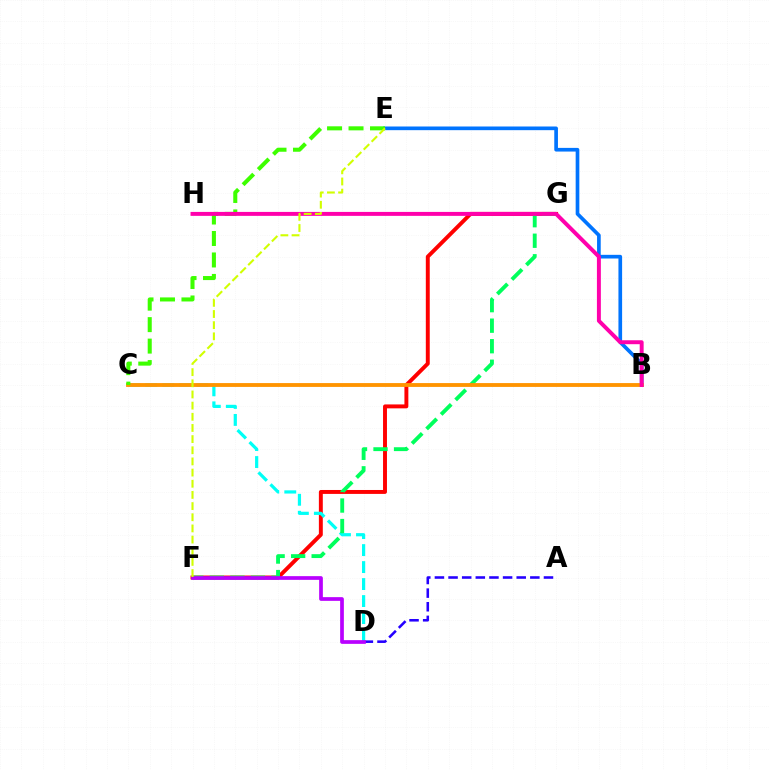{('A', 'D'): [{'color': '#2500ff', 'line_style': 'dashed', 'thickness': 1.85}], ('B', 'E'): [{'color': '#0074ff', 'line_style': 'solid', 'thickness': 2.64}], ('F', 'G'): [{'color': '#ff0000', 'line_style': 'solid', 'thickness': 2.83}, {'color': '#00ff5c', 'line_style': 'dashed', 'thickness': 2.79}], ('C', 'D'): [{'color': '#00fff6', 'line_style': 'dashed', 'thickness': 2.31}], ('B', 'C'): [{'color': '#ff9400', 'line_style': 'solid', 'thickness': 2.76}], ('C', 'E'): [{'color': '#3dff00', 'line_style': 'dashed', 'thickness': 2.92}], ('B', 'H'): [{'color': '#ff00ac', 'line_style': 'solid', 'thickness': 2.84}], ('D', 'F'): [{'color': '#b900ff', 'line_style': 'solid', 'thickness': 2.67}], ('E', 'F'): [{'color': '#d1ff00', 'line_style': 'dashed', 'thickness': 1.52}]}